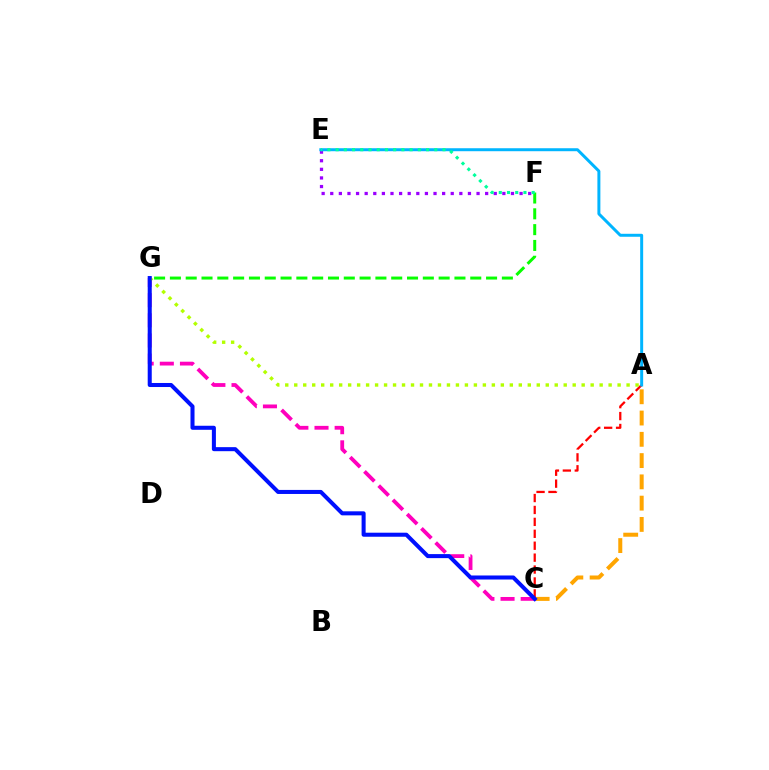{('A', 'C'): [{'color': '#ffa500', 'line_style': 'dashed', 'thickness': 2.89}, {'color': '#ff0000', 'line_style': 'dashed', 'thickness': 1.62}], ('C', 'G'): [{'color': '#ff00bd', 'line_style': 'dashed', 'thickness': 2.74}, {'color': '#0010ff', 'line_style': 'solid', 'thickness': 2.91}], ('E', 'F'): [{'color': '#9b00ff', 'line_style': 'dotted', 'thickness': 2.34}, {'color': '#00ff9d', 'line_style': 'dotted', 'thickness': 2.23}], ('F', 'G'): [{'color': '#08ff00', 'line_style': 'dashed', 'thickness': 2.15}], ('A', 'G'): [{'color': '#b3ff00', 'line_style': 'dotted', 'thickness': 2.44}], ('A', 'E'): [{'color': '#00b5ff', 'line_style': 'solid', 'thickness': 2.14}]}